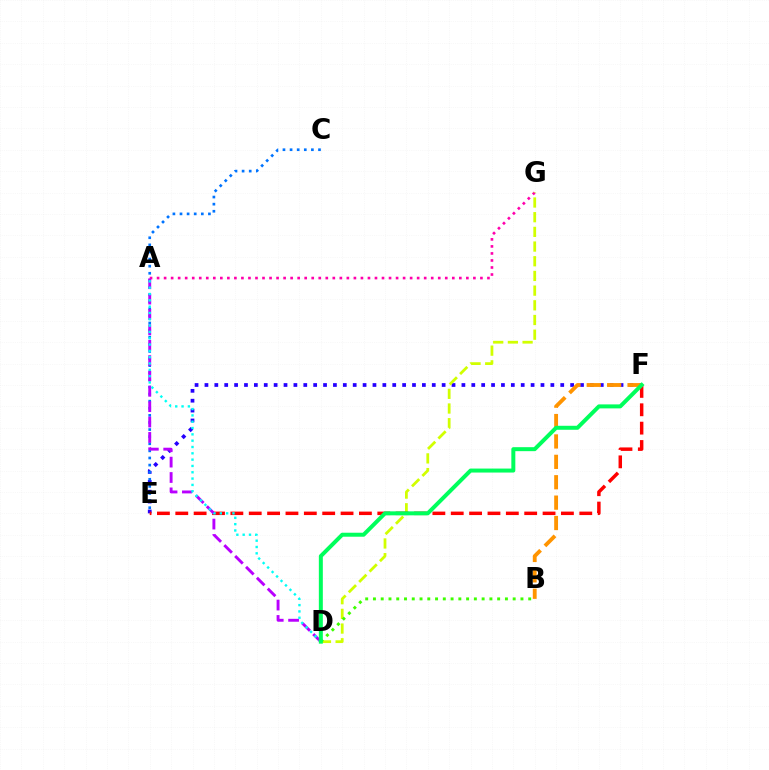{('E', 'F'): [{'color': '#2500ff', 'line_style': 'dotted', 'thickness': 2.69}, {'color': '#ff0000', 'line_style': 'dashed', 'thickness': 2.49}], ('C', 'E'): [{'color': '#0074ff', 'line_style': 'dotted', 'thickness': 1.93}], ('A', 'G'): [{'color': '#ff00ac', 'line_style': 'dotted', 'thickness': 1.91}], ('D', 'G'): [{'color': '#d1ff00', 'line_style': 'dashed', 'thickness': 2.0}], ('B', 'F'): [{'color': '#ff9400', 'line_style': 'dashed', 'thickness': 2.77}], ('A', 'D'): [{'color': '#b900ff', 'line_style': 'dashed', 'thickness': 2.09}, {'color': '#00fff6', 'line_style': 'dotted', 'thickness': 1.72}], ('B', 'D'): [{'color': '#3dff00', 'line_style': 'dotted', 'thickness': 2.11}], ('D', 'F'): [{'color': '#00ff5c', 'line_style': 'solid', 'thickness': 2.87}]}